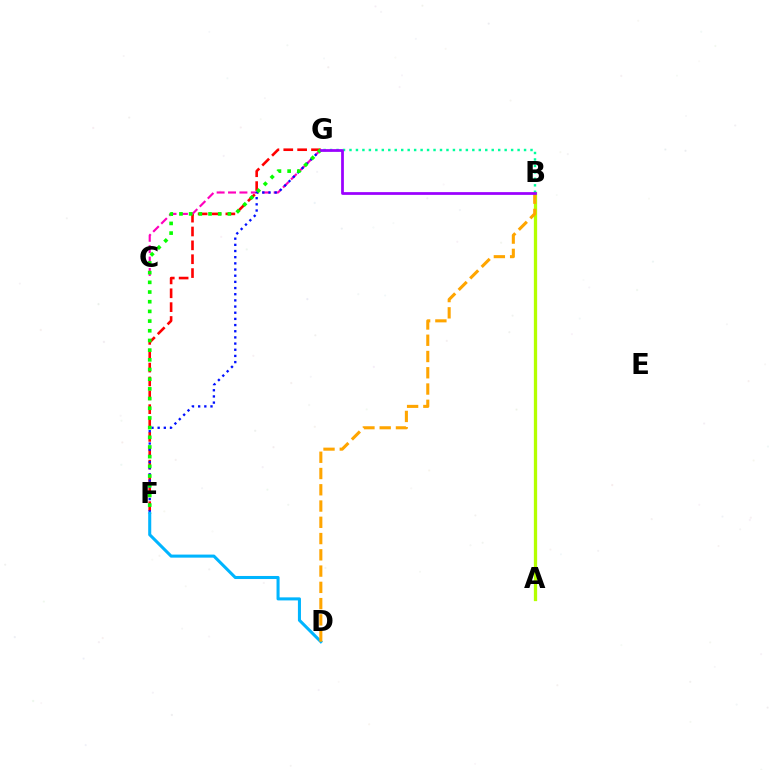{('F', 'G'): [{'color': '#ff0000', 'line_style': 'dashed', 'thickness': 1.88}, {'color': '#0010ff', 'line_style': 'dotted', 'thickness': 1.68}, {'color': '#08ff00', 'line_style': 'dotted', 'thickness': 2.63}], ('C', 'G'): [{'color': '#ff00bd', 'line_style': 'dashed', 'thickness': 1.55}], ('A', 'B'): [{'color': '#b3ff00', 'line_style': 'solid', 'thickness': 2.36}], ('B', 'G'): [{'color': '#00ff9d', 'line_style': 'dotted', 'thickness': 1.76}, {'color': '#9b00ff', 'line_style': 'solid', 'thickness': 1.98}], ('D', 'F'): [{'color': '#00b5ff', 'line_style': 'solid', 'thickness': 2.2}], ('B', 'D'): [{'color': '#ffa500', 'line_style': 'dashed', 'thickness': 2.21}]}